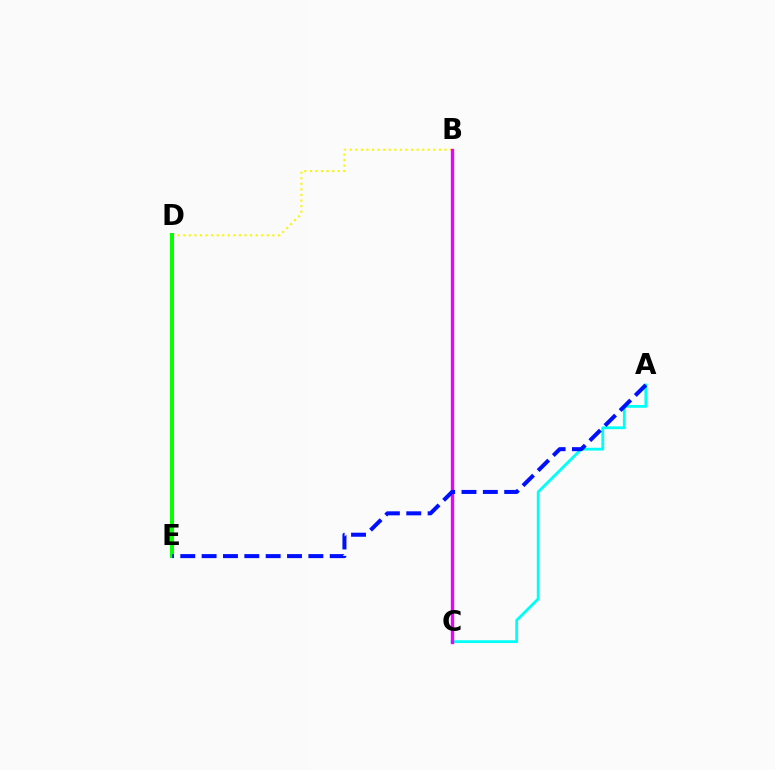{('A', 'C'): [{'color': '#00fff6', 'line_style': 'solid', 'thickness': 2.02}], ('B', 'D'): [{'color': '#fcf500', 'line_style': 'dotted', 'thickness': 1.51}], ('D', 'E'): [{'color': '#ff0000', 'line_style': 'dotted', 'thickness': 1.72}, {'color': '#08ff00', 'line_style': 'solid', 'thickness': 2.88}], ('B', 'C'): [{'color': '#ee00ff', 'line_style': 'solid', 'thickness': 2.4}], ('A', 'E'): [{'color': '#0010ff', 'line_style': 'dashed', 'thickness': 2.9}]}